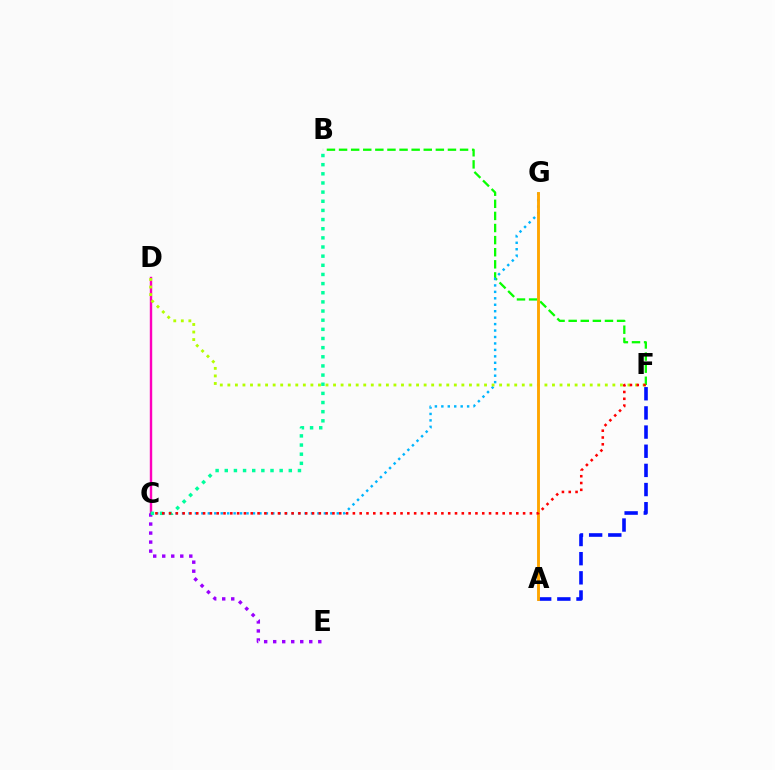{('B', 'F'): [{'color': '#08ff00', 'line_style': 'dashed', 'thickness': 1.64}], ('C', 'D'): [{'color': '#ff00bd', 'line_style': 'solid', 'thickness': 1.74}], ('C', 'G'): [{'color': '#00b5ff', 'line_style': 'dotted', 'thickness': 1.75}], ('C', 'E'): [{'color': '#9b00ff', 'line_style': 'dotted', 'thickness': 2.45}], ('A', 'F'): [{'color': '#0010ff', 'line_style': 'dashed', 'thickness': 2.6}], ('D', 'F'): [{'color': '#b3ff00', 'line_style': 'dotted', 'thickness': 2.05}], ('A', 'G'): [{'color': '#ffa500', 'line_style': 'solid', 'thickness': 2.08}], ('B', 'C'): [{'color': '#00ff9d', 'line_style': 'dotted', 'thickness': 2.49}], ('C', 'F'): [{'color': '#ff0000', 'line_style': 'dotted', 'thickness': 1.85}]}